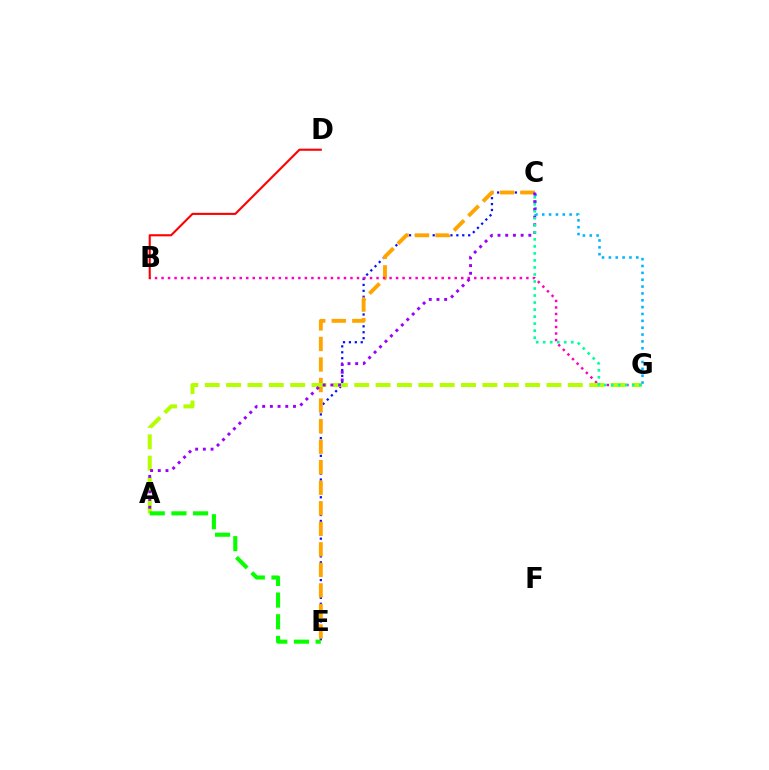{('C', 'E'): [{'color': '#0010ff', 'line_style': 'dotted', 'thickness': 1.61}, {'color': '#ffa500', 'line_style': 'dashed', 'thickness': 2.79}], ('B', 'G'): [{'color': '#ff00bd', 'line_style': 'dotted', 'thickness': 1.77}], ('A', 'G'): [{'color': '#b3ff00', 'line_style': 'dashed', 'thickness': 2.9}], ('B', 'D'): [{'color': '#ff0000', 'line_style': 'solid', 'thickness': 1.51}], ('C', 'G'): [{'color': '#00b5ff', 'line_style': 'dotted', 'thickness': 1.86}, {'color': '#00ff9d', 'line_style': 'dotted', 'thickness': 1.91}], ('A', 'C'): [{'color': '#9b00ff', 'line_style': 'dotted', 'thickness': 2.09}], ('A', 'E'): [{'color': '#08ff00', 'line_style': 'dashed', 'thickness': 2.94}]}